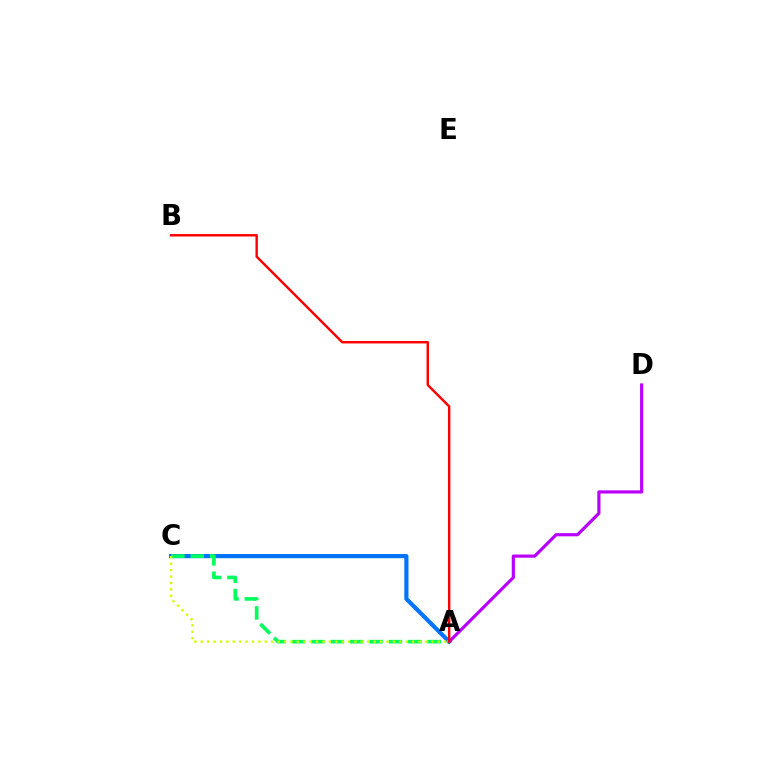{('A', 'C'): [{'color': '#0074ff', 'line_style': 'solid', 'thickness': 2.99}, {'color': '#00ff5c', 'line_style': 'dashed', 'thickness': 2.63}, {'color': '#d1ff00', 'line_style': 'dotted', 'thickness': 1.74}], ('A', 'D'): [{'color': '#b900ff', 'line_style': 'solid', 'thickness': 2.29}], ('A', 'B'): [{'color': '#ff0000', 'line_style': 'solid', 'thickness': 1.75}]}